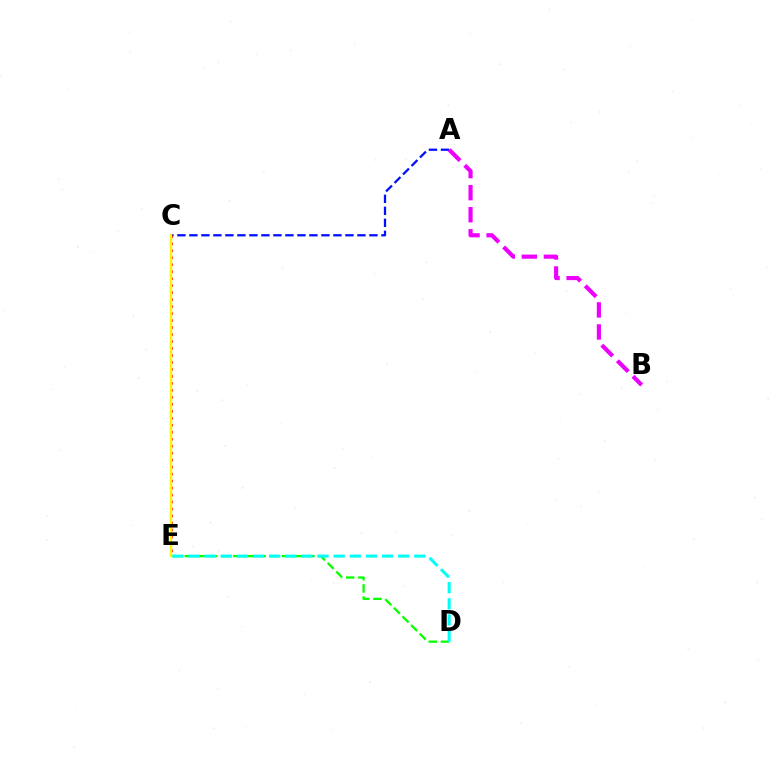{('A', 'C'): [{'color': '#0010ff', 'line_style': 'dashed', 'thickness': 1.63}], ('D', 'E'): [{'color': '#08ff00', 'line_style': 'dashed', 'thickness': 1.65}, {'color': '#00fff6', 'line_style': 'dashed', 'thickness': 2.19}], ('C', 'E'): [{'color': '#ff0000', 'line_style': 'dotted', 'thickness': 1.9}, {'color': '#fcf500', 'line_style': 'solid', 'thickness': 1.69}], ('A', 'B'): [{'color': '#ee00ff', 'line_style': 'dashed', 'thickness': 3.0}]}